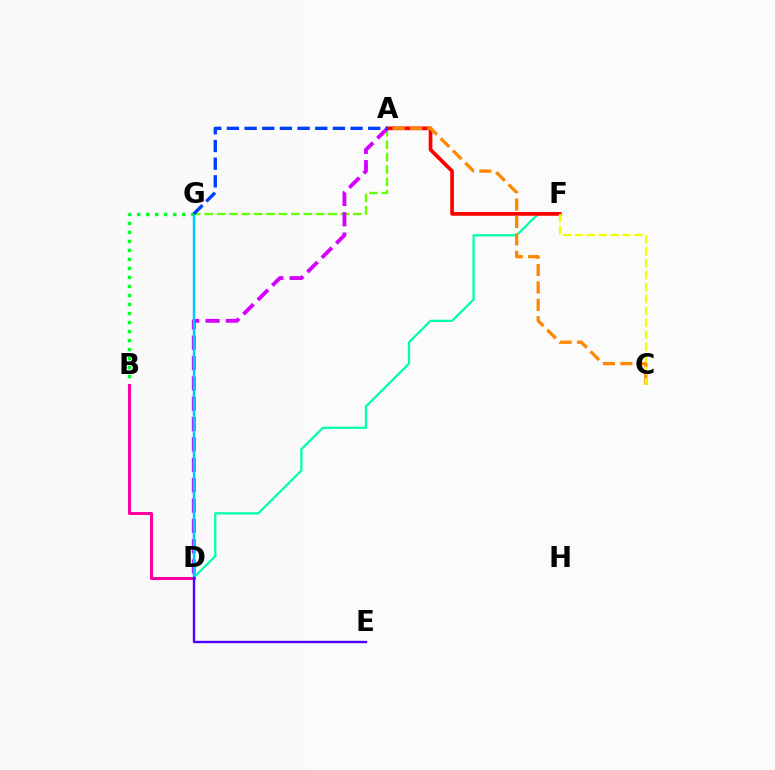{('A', 'G'): [{'color': '#66ff00', 'line_style': 'dashed', 'thickness': 1.68}, {'color': '#003fff', 'line_style': 'dashed', 'thickness': 2.4}], ('B', 'G'): [{'color': '#00ff27', 'line_style': 'dotted', 'thickness': 2.45}], ('D', 'F'): [{'color': '#00ffaf', 'line_style': 'solid', 'thickness': 1.63}], ('A', 'D'): [{'color': '#d600ff', 'line_style': 'dashed', 'thickness': 2.76}], ('A', 'F'): [{'color': '#ff0000', 'line_style': 'solid', 'thickness': 2.68}], ('A', 'C'): [{'color': '#ff8800', 'line_style': 'dashed', 'thickness': 2.36}], ('B', 'D'): [{'color': '#ff00a0', 'line_style': 'solid', 'thickness': 2.18}], ('D', 'G'): [{'color': '#00c7ff', 'line_style': 'solid', 'thickness': 1.76}], ('C', 'F'): [{'color': '#eeff00', 'line_style': 'dashed', 'thickness': 1.62}], ('D', 'E'): [{'color': '#4f00ff', 'line_style': 'solid', 'thickness': 1.72}]}